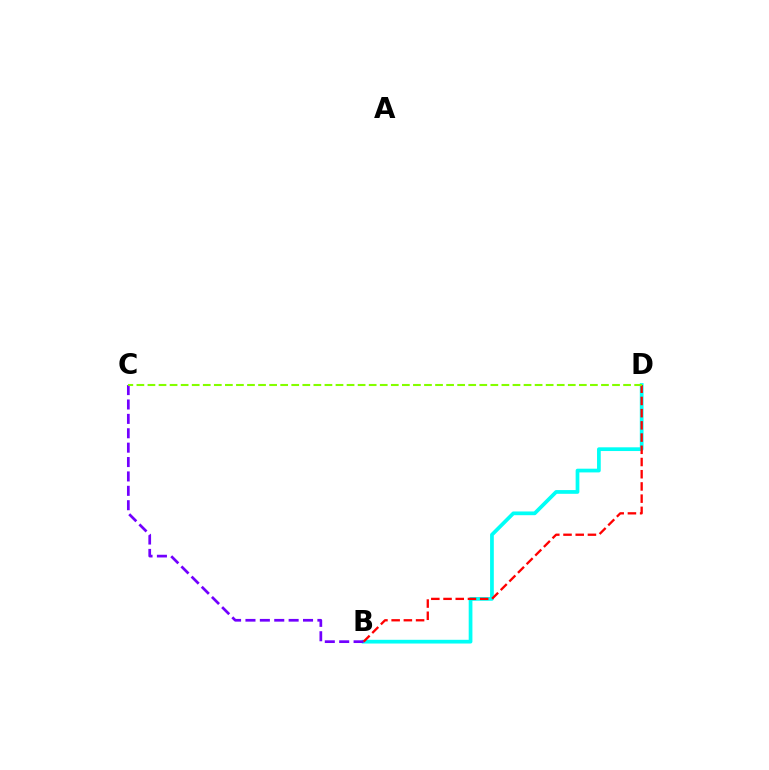{('B', 'D'): [{'color': '#00fff6', 'line_style': 'solid', 'thickness': 2.68}, {'color': '#ff0000', 'line_style': 'dashed', 'thickness': 1.66}], ('B', 'C'): [{'color': '#7200ff', 'line_style': 'dashed', 'thickness': 1.95}], ('C', 'D'): [{'color': '#84ff00', 'line_style': 'dashed', 'thickness': 1.5}]}